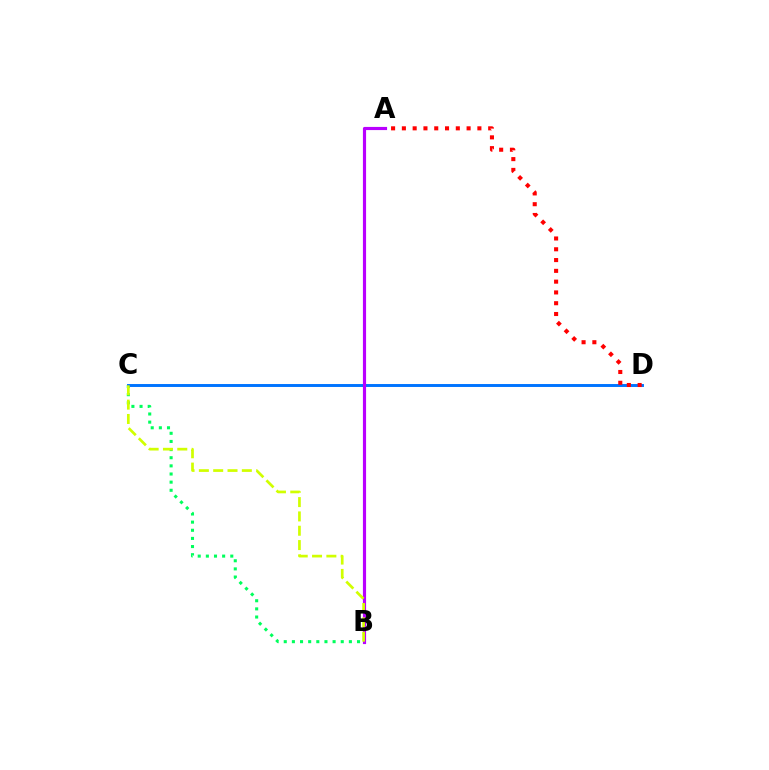{('B', 'C'): [{'color': '#00ff5c', 'line_style': 'dotted', 'thickness': 2.21}, {'color': '#d1ff00', 'line_style': 'dashed', 'thickness': 1.95}], ('C', 'D'): [{'color': '#0074ff', 'line_style': 'solid', 'thickness': 2.11}], ('A', 'D'): [{'color': '#ff0000', 'line_style': 'dotted', 'thickness': 2.93}], ('A', 'B'): [{'color': '#b900ff', 'line_style': 'solid', 'thickness': 2.27}]}